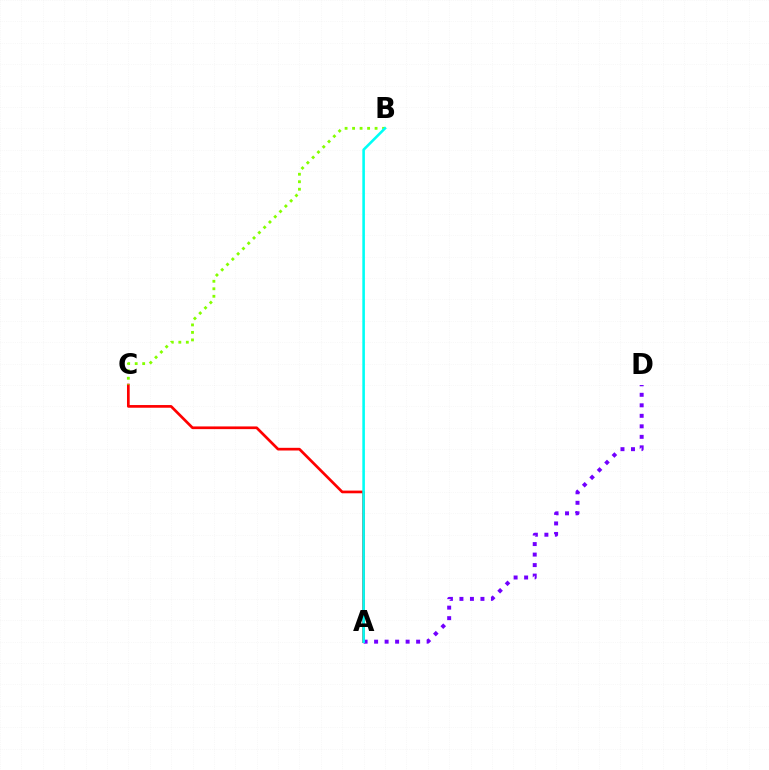{('A', 'C'): [{'color': '#ff0000', 'line_style': 'solid', 'thickness': 1.94}], ('A', 'D'): [{'color': '#7200ff', 'line_style': 'dotted', 'thickness': 2.85}], ('B', 'C'): [{'color': '#84ff00', 'line_style': 'dotted', 'thickness': 2.04}], ('A', 'B'): [{'color': '#00fff6', 'line_style': 'solid', 'thickness': 1.87}]}